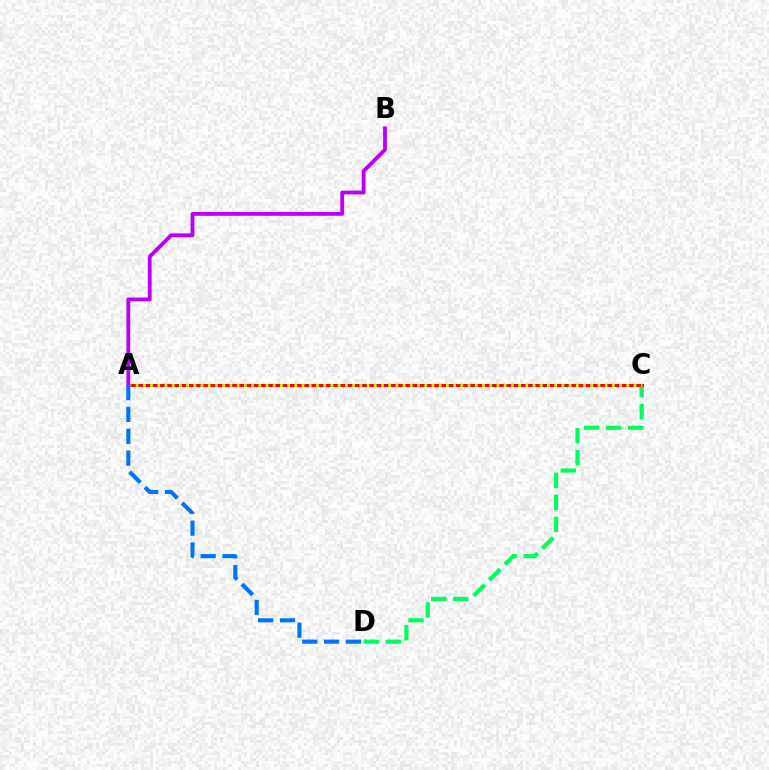{('C', 'D'): [{'color': '#00ff5c', 'line_style': 'dashed', 'thickness': 2.99}], ('A', 'C'): [{'color': '#ff0000', 'line_style': 'solid', 'thickness': 2.2}, {'color': '#d1ff00', 'line_style': 'dotted', 'thickness': 1.96}], ('A', 'B'): [{'color': '#b900ff', 'line_style': 'solid', 'thickness': 2.75}], ('A', 'D'): [{'color': '#0074ff', 'line_style': 'dashed', 'thickness': 2.97}]}